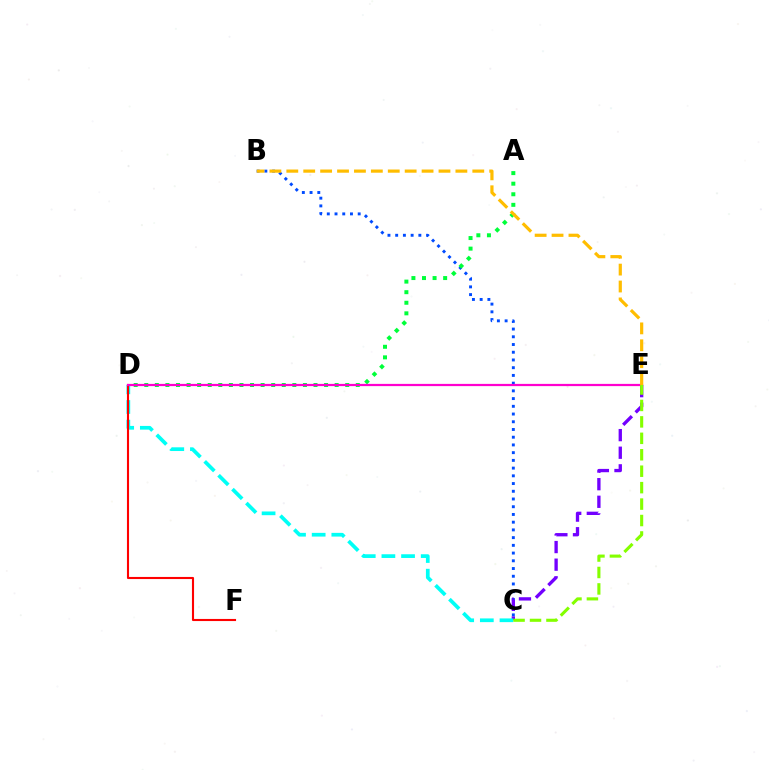{('B', 'C'): [{'color': '#004bff', 'line_style': 'dotted', 'thickness': 2.1}], ('A', 'D'): [{'color': '#00ff39', 'line_style': 'dotted', 'thickness': 2.87}], ('C', 'E'): [{'color': '#7200ff', 'line_style': 'dashed', 'thickness': 2.39}, {'color': '#84ff00', 'line_style': 'dashed', 'thickness': 2.23}], ('C', 'D'): [{'color': '#00fff6', 'line_style': 'dashed', 'thickness': 2.67}], ('D', 'F'): [{'color': '#ff0000', 'line_style': 'solid', 'thickness': 1.52}], ('D', 'E'): [{'color': '#ff00cf', 'line_style': 'solid', 'thickness': 1.6}], ('B', 'E'): [{'color': '#ffbd00', 'line_style': 'dashed', 'thickness': 2.3}]}